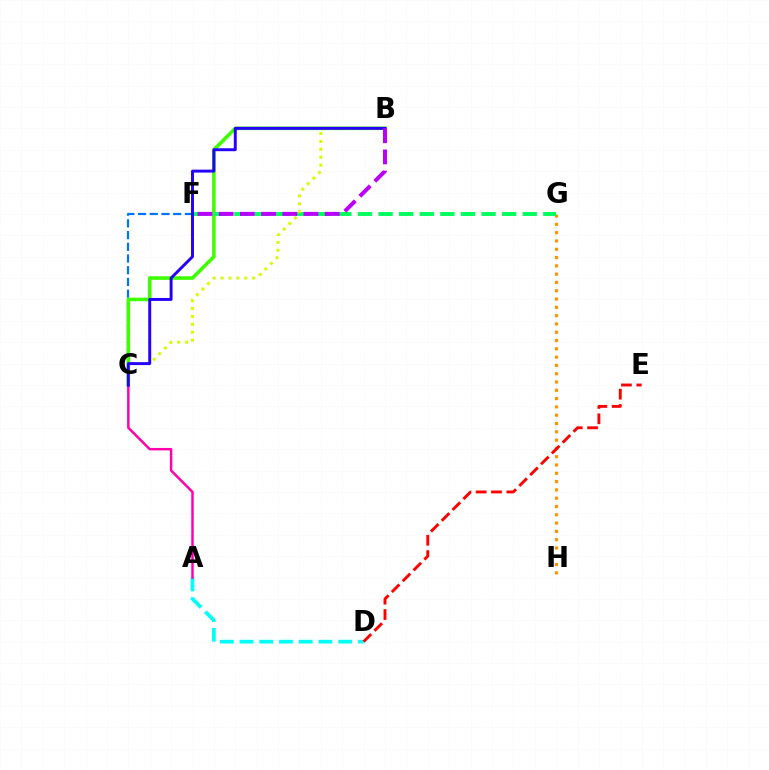{('C', 'F'): [{'color': '#0074ff', 'line_style': 'dashed', 'thickness': 1.59}], ('A', 'D'): [{'color': '#00fff6', 'line_style': 'dashed', 'thickness': 2.68}], ('B', 'C'): [{'color': '#3dff00', 'line_style': 'solid', 'thickness': 2.57}, {'color': '#d1ff00', 'line_style': 'dotted', 'thickness': 2.15}, {'color': '#2500ff', 'line_style': 'solid', 'thickness': 2.12}], ('G', 'H'): [{'color': '#ff9400', 'line_style': 'dotted', 'thickness': 2.25}], ('F', 'G'): [{'color': '#00ff5c', 'line_style': 'dashed', 'thickness': 2.8}], ('A', 'C'): [{'color': '#ff00ac', 'line_style': 'solid', 'thickness': 1.77}], ('D', 'E'): [{'color': '#ff0000', 'line_style': 'dashed', 'thickness': 2.08}], ('B', 'F'): [{'color': '#b900ff', 'line_style': 'dashed', 'thickness': 2.88}]}